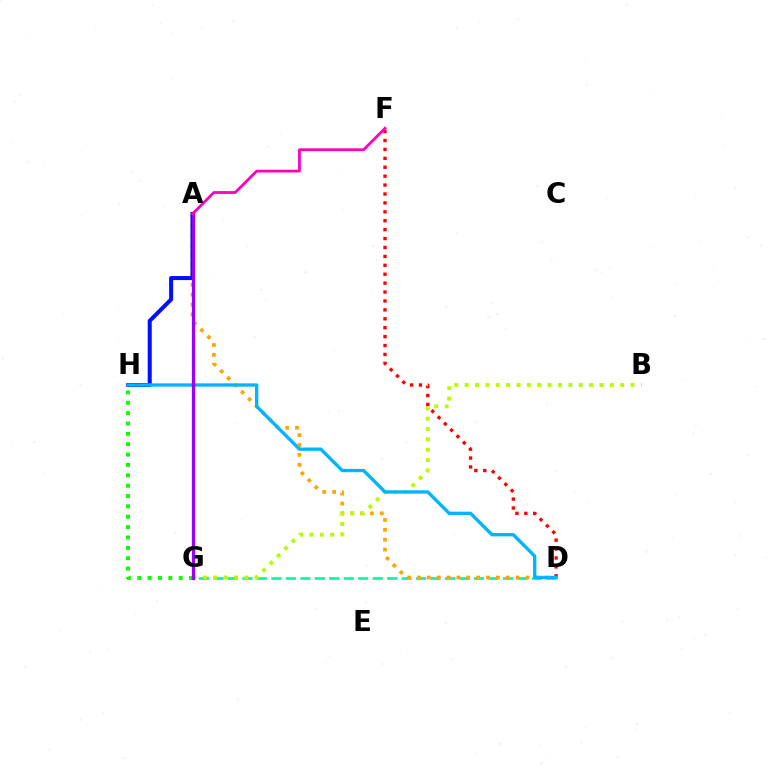{('G', 'H'): [{'color': '#08ff00', 'line_style': 'dotted', 'thickness': 2.81}], ('D', 'G'): [{'color': '#00ff9d', 'line_style': 'dashed', 'thickness': 1.97}], ('A', 'D'): [{'color': '#ffa500', 'line_style': 'dotted', 'thickness': 2.68}], ('A', 'H'): [{'color': '#0010ff', 'line_style': 'solid', 'thickness': 2.9}], ('B', 'G'): [{'color': '#b3ff00', 'line_style': 'dotted', 'thickness': 2.82}], ('D', 'F'): [{'color': '#ff0000', 'line_style': 'dotted', 'thickness': 2.42}], ('D', 'H'): [{'color': '#00b5ff', 'line_style': 'solid', 'thickness': 2.4}], ('A', 'G'): [{'color': '#9b00ff', 'line_style': 'solid', 'thickness': 2.34}], ('A', 'F'): [{'color': '#ff00bd', 'line_style': 'solid', 'thickness': 2.0}]}